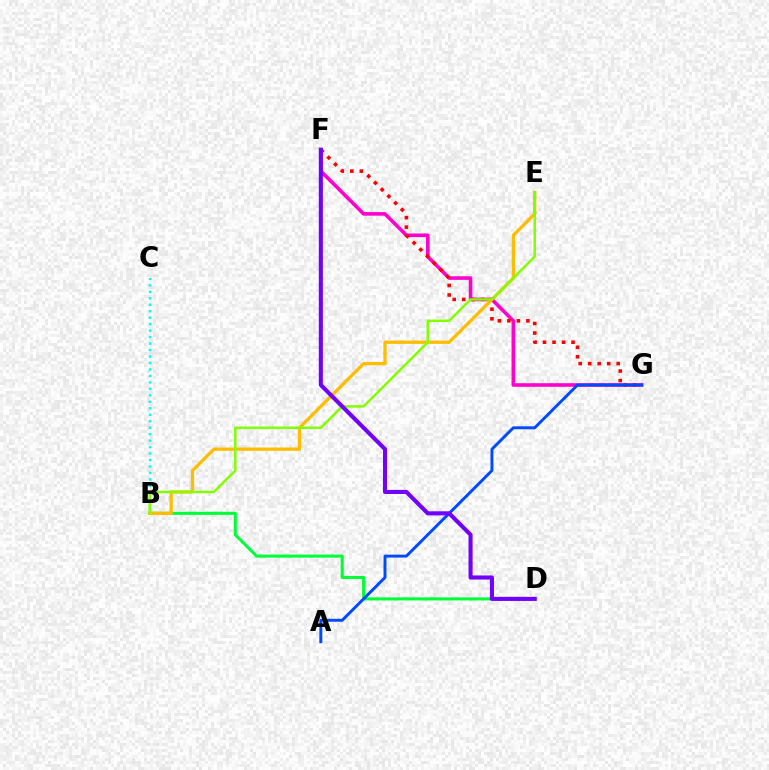{('B', 'C'): [{'color': '#00fff6', 'line_style': 'dotted', 'thickness': 1.76}], ('F', 'G'): [{'color': '#ff00cf', 'line_style': 'solid', 'thickness': 2.59}, {'color': '#ff0000', 'line_style': 'dotted', 'thickness': 2.58}], ('B', 'D'): [{'color': '#00ff39', 'line_style': 'solid', 'thickness': 2.21}], ('B', 'E'): [{'color': '#ffbd00', 'line_style': 'solid', 'thickness': 2.37}, {'color': '#84ff00', 'line_style': 'solid', 'thickness': 1.79}], ('A', 'G'): [{'color': '#004bff', 'line_style': 'solid', 'thickness': 2.12}], ('D', 'F'): [{'color': '#7200ff', 'line_style': 'solid', 'thickness': 2.94}]}